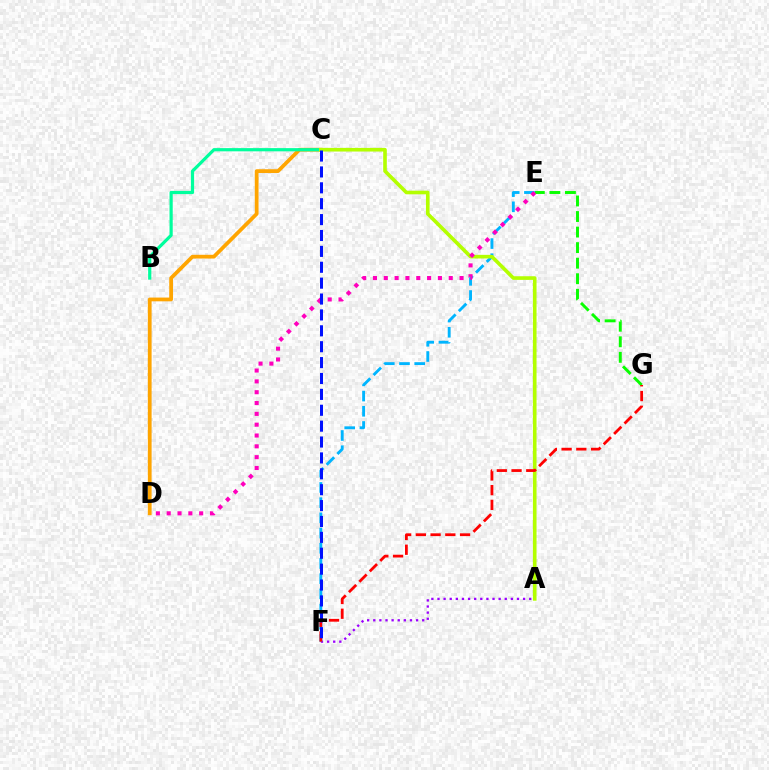{('C', 'D'): [{'color': '#ffa500', 'line_style': 'solid', 'thickness': 2.7}], ('A', 'F'): [{'color': '#9b00ff', 'line_style': 'dotted', 'thickness': 1.66}], ('E', 'G'): [{'color': '#08ff00', 'line_style': 'dashed', 'thickness': 2.11}], ('E', 'F'): [{'color': '#00b5ff', 'line_style': 'dashed', 'thickness': 2.07}], ('B', 'C'): [{'color': '#00ff9d', 'line_style': 'solid', 'thickness': 2.31}], ('A', 'C'): [{'color': '#b3ff00', 'line_style': 'solid', 'thickness': 2.61}], ('F', 'G'): [{'color': '#ff0000', 'line_style': 'dashed', 'thickness': 2.0}], ('D', 'E'): [{'color': '#ff00bd', 'line_style': 'dotted', 'thickness': 2.94}], ('C', 'F'): [{'color': '#0010ff', 'line_style': 'dashed', 'thickness': 2.16}]}